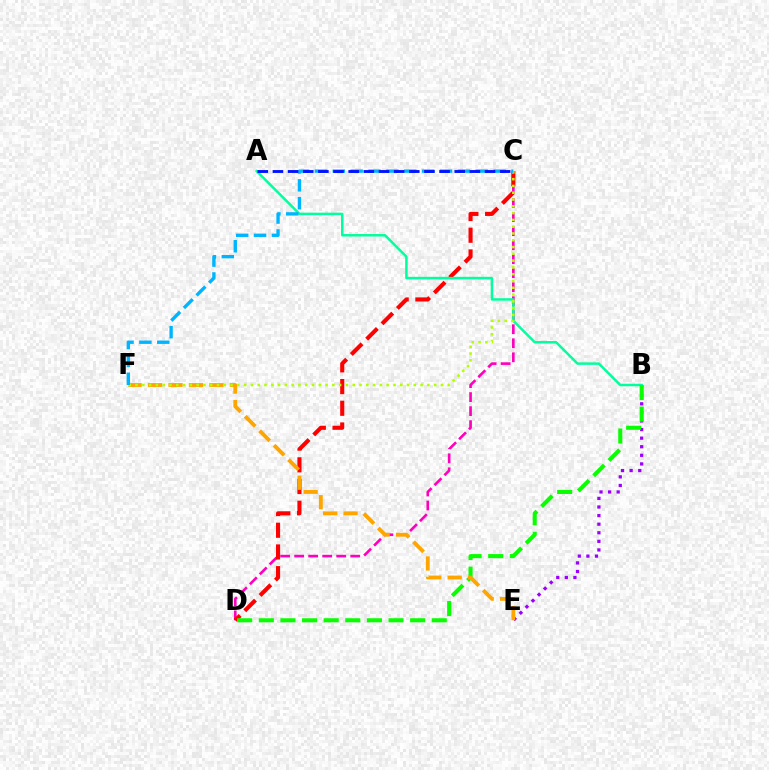{('C', 'D'): [{'color': '#ff00bd', 'line_style': 'dashed', 'thickness': 1.9}, {'color': '#ff0000', 'line_style': 'dashed', 'thickness': 2.95}], ('B', 'E'): [{'color': '#9b00ff', 'line_style': 'dotted', 'thickness': 2.33}], ('A', 'B'): [{'color': '#00ff9d', 'line_style': 'solid', 'thickness': 1.78}], ('B', 'D'): [{'color': '#08ff00', 'line_style': 'dashed', 'thickness': 2.94}], ('E', 'F'): [{'color': '#ffa500', 'line_style': 'dashed', 'thickness': 2.78}], ('C', 'F'): [{'color': '#b3ff00', 'line_style': 'dotted', 'thickness': 1.84}, {'color': '#00b5ff', 'line_style': 'dashed', 'thickness': 2.43}], ('A', 'C'): [{'color': '#0010ff', 'line_style': 'dashed', 'thickness': 2.06}]}